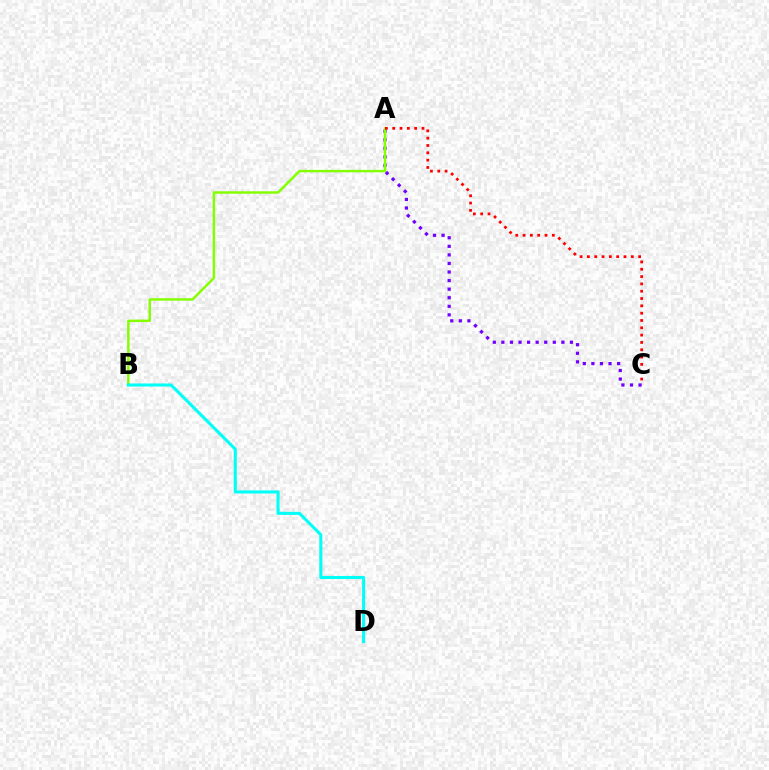{('A', 'C'): [{'color': '#7200ff', 'line_style': 'dotted', 'thickness': 2.33}, {'color': '#ff0000', 'line_style': 'dotted', 'thickness': 1.99}], ('A', 'B'): [{'color': '#84ff00', 'line_style': 'solid', 'thickness': 1.77}], ('B', 'D'): [{'color': '#00fff6', 'line_style': 'solid', 'thickness': 2.2}]}